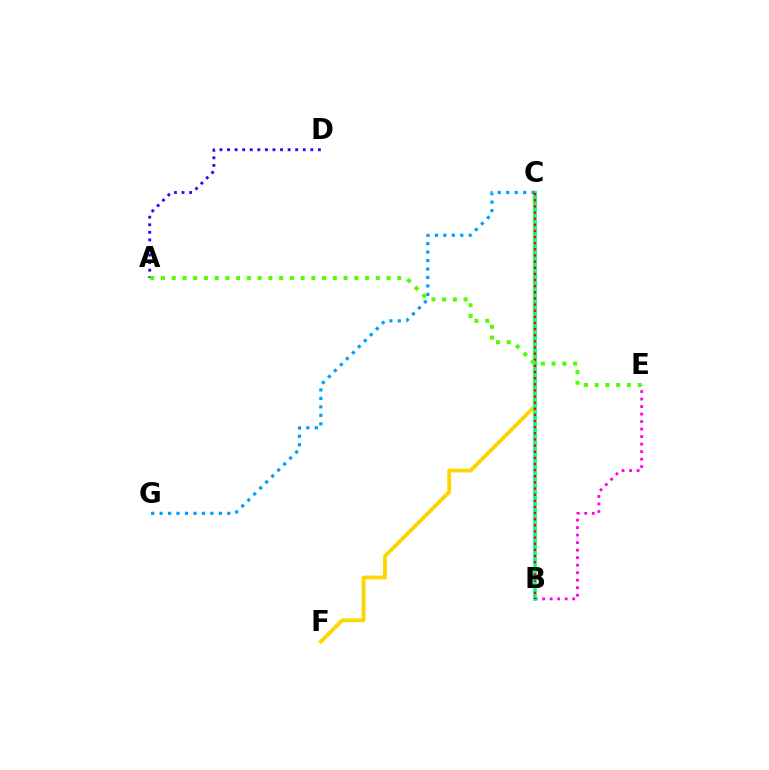{('B', 'E'): [{'color': '#ff00ed', 'line_style': 'dotted', 'thickness': 2.04}], ('C', 'F'): [{'color': '#ffd500', 'line_style': 'solid', 'thickness': 2.75}], ('B', 'C'): [{'color': '#00ff86', 'line_style': 'solid', 'thickness': 2.61}, {'color': '#ff0000', 'line_style': 'dotted', 'thickness': 1.67}], ('C', 'G'): [{'color': '#009eff', 'line_style': 'dotted', 'thickness': 2.3}], ('A', 'D'): [{'color': '#3700ff', 'line_style': 'dotted', 'thickness': 2.06}], ('A', 'E'): [{'color': '#4fff00', 'line_style': 'dotted', 'thickness': 2.92}]}